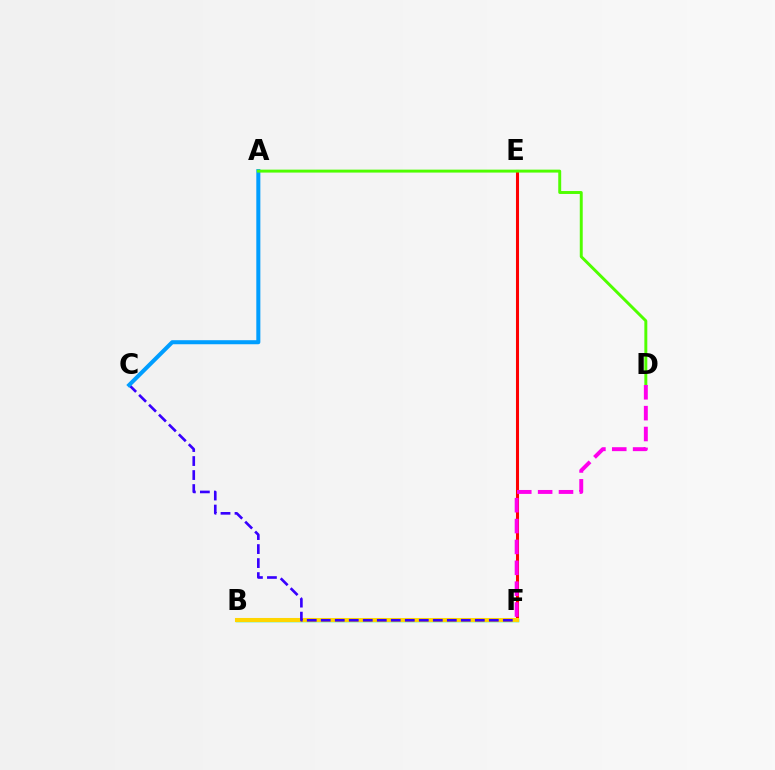{('B', 'F'): [{'color': '#00ff86', 'line_style': 'solid', 'thickness': 2.51}, {'color': '#ffd500', 'line_style': 'solid', 'thickness': 2.93}], ('E', 'F'): [{'color': '#ff0000', 'line_style': 'solid', 'thickness': 2.2}], ('C', 'F'): [{'color': '#3700ff', 'line_style': 'dashed', 'thickness': 1.9}], ('A', 'C'): [{'color': '#009eff', 'line_style': 'solid', 'thickness': 2.91}], ('A', 'D'): [{'color': '#4fff00', 'line_style': 'solid', 'thickness': 2.12}], ('D', 'F'): [{'color': '#ff00ed', 'line_style': 'dashed', 'thickness': 2.83}]}